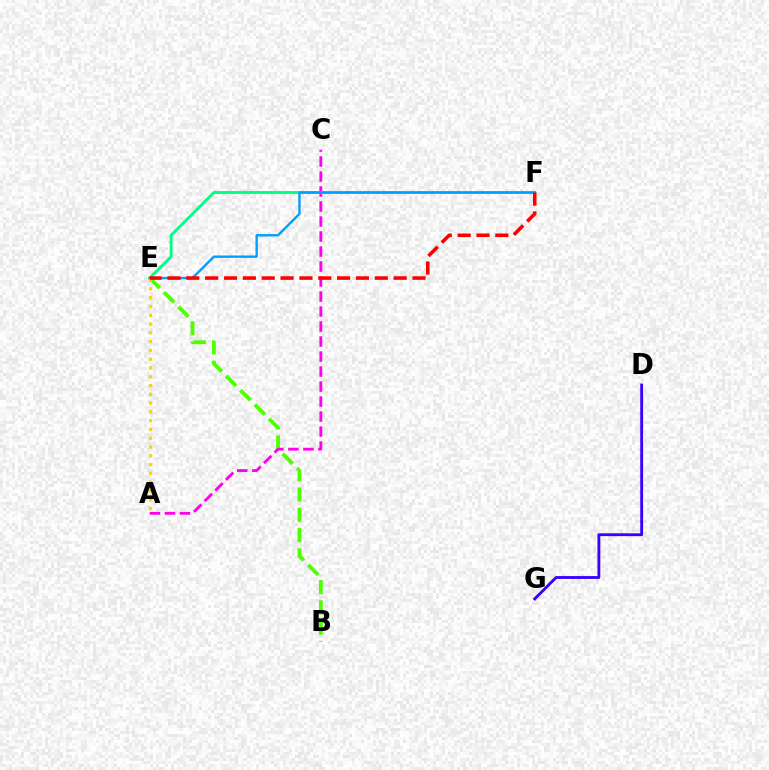{('B', 'E'): [{'color': '#4fff00', 'line_style': 'dashed', 'thickness': 2.75}], ('A', 'C'): [{'color': '#ff00ed', 'line_style': 'dashed', 'thickness': 2.04}], ('D', 'G'): [{'color': '#3700ff', 'line_style': 'solid', 'thickness': 2.04}], ('E', 'F'): [{'color': '#00ff86', 'line_style': 'solid', 'thickness': 2.07}, {'color': '#009eff', 'line_style': 'solid', 'thickness': 1.71}, {'color': '#ff0000', 'line_style': 'dashed', 'thickness': 2.56}], ('A', 'E'): [{'color': '#ffd500', 'line_style': 'dotted', 'thickness': 2.39}]}